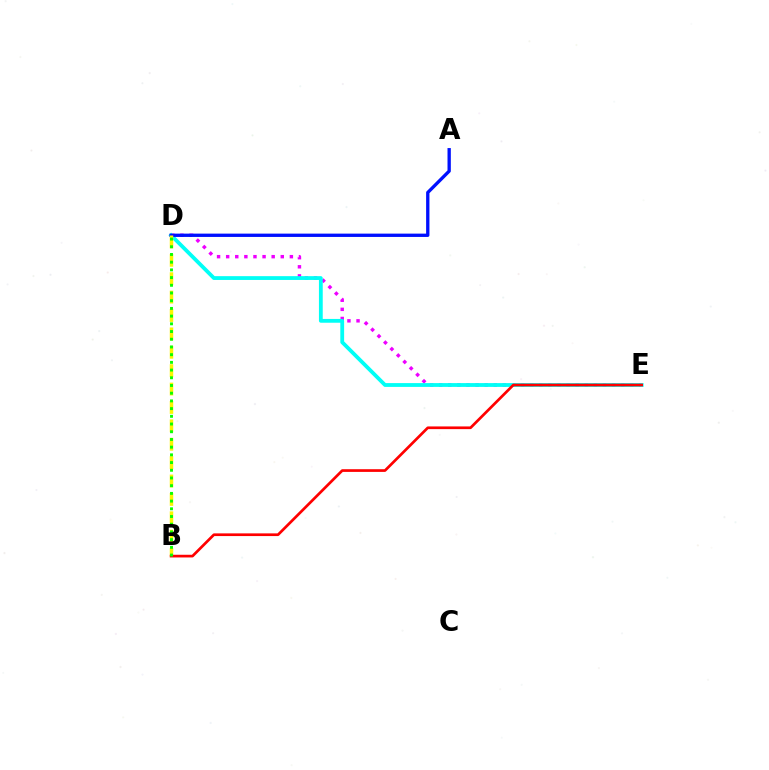{('D', 'E'): [{'color': '#ee00ff', 'line_style': 'dotted', 'thickness': 2.47}, {'color': '#00fff6', 'line_style': 'solid', 'thickness': 2.74}], ('A', 'D'): [{'color': '#0010ff', 'line_style': 'solid', 'thickness': 2.39}], ('B', 'D'): [{'color': '#fcf500', 'line_style': 'dashed', 'thickness': 2.5}, {'color': '#08ff00', 'line_style': 'dotted', 'thickness': 2.09}], ('B', 'E'): [{'color': '#ff0000', 'line_style': 'solid', 'thickness': 1.94}]}